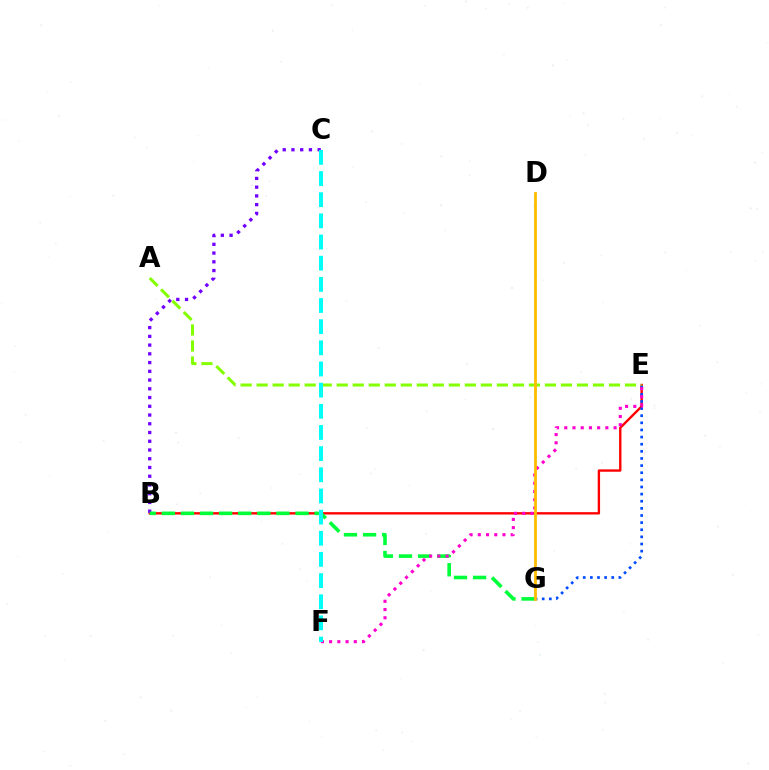{('B', 'E'): [{'color': '#ff0000', 'line_style': 'solid', 'thickness': 1.71}], ('B', 'C'): [{'color': '#7200ff', 'line_style': 'dotted', 'thickness': 2.38}], ('A', 'E'): [{'color': '#84ff00', 'line_style': 'dashed', 'thickness': 2.18}], ('B', 'G'): [{'color': '#00ff39', 'line_style': 'dashed', 'thickness': 2.59}], ('E', 'G'): [{'color': '#004bff', 'line_style': 'dotted', 'thickness': 1.94}], ('E', 'F'): [{'color': '#ff00cf', 'line_style': 'dotted', 'thickness': 2.23}], ('C', 'F'): [{'color': '#00fff6', 'line_style': 'dashed', 'thickness': 2.87}], ('D', 'G'): [{'color': '#ffbd00', 'line_style': 'solid', 'thickness': 2.01}]}